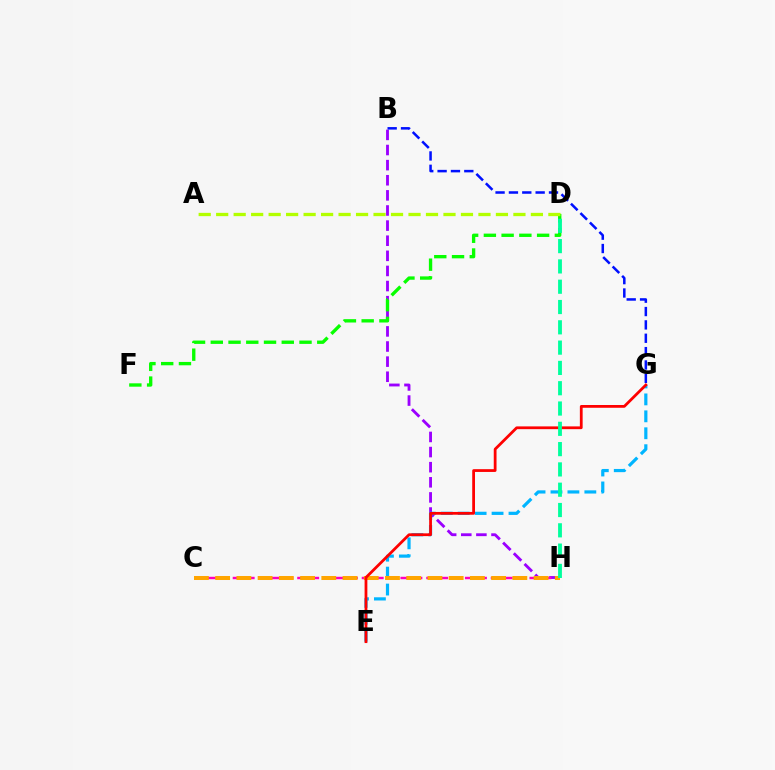{('B', 'H'): [{'color': '#9b00ff', 'line_style': 'dashed', 'thickness': 2.05}], ('D', 'F'): [{'color': '#08ff00', 'line_style': 'dashed', 'thickness': 2.41}], ('B', 'G'): [{'color': '#0010ff', 'line_style': 'dashed', 'thickness': 1.81}], ('E', 'G'): [{'color': '#00b5ff', 'line_style': 'dashed', 'thickness': 2.3}, {'color': '#ff0000', 'line_style': 'solid', 'thickness': 2.0}], ('C', 'H'): [{'color': '#ff00bd', 'line_style': 'dashed', 'thickness': 1.75}, {'color': '#ffa500', 'line_style': 'dashed', 'thickness': 2.88}], ('A', 'D'): [{'color': '#b3ff00', 'line_style': 'dashed', 'thickness': 2.38}], ('D', 'H'): [{'color': '#00ff9d', 'line_style': 'dashed', 'thickness': 2.76}]}